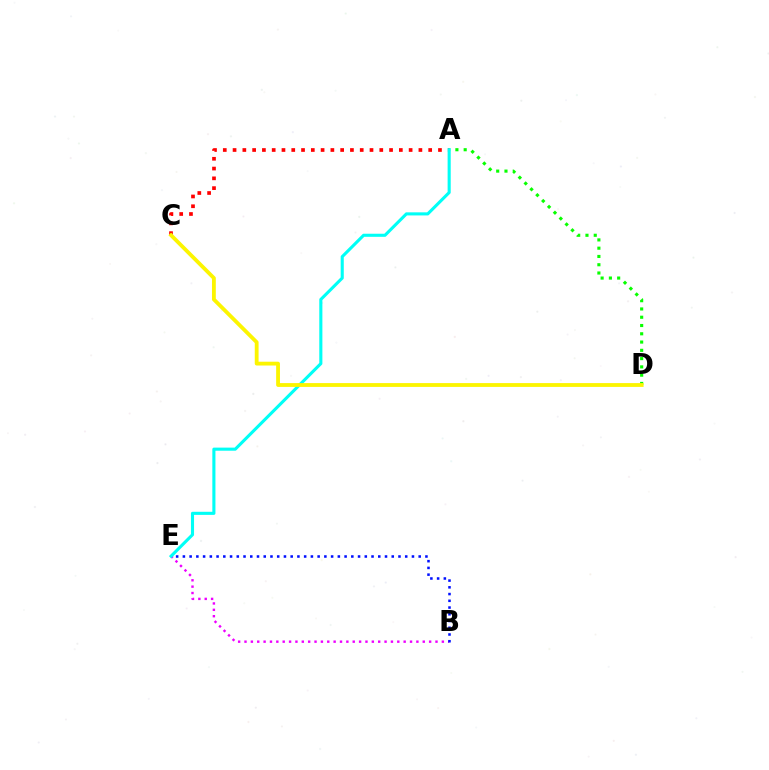{('B', 'E'): [{'color': '#ee00ff', 'line_style': 'dotted', 'thickness': 1.73}, {'color': '#0010ff', 'line_style': 'dotted', 'thickness': 1.83}], ('A', 'D'): [{'color': '#08ff00', 'line_style': 'dotted', 'thickness': 2.25}], ('A', 'C'): [{'color': '#ff0000', 'line_style': 'dotted', 'thickness': 2.66}], ('A', 'E'): [{'color': '#00fff6', 'line_style': 'solid', 'thickness': 2.23}], ('C', 'D'): [{'color': '#fcf500', 'line_style': 'solid', 'thickness': 2.75}]}